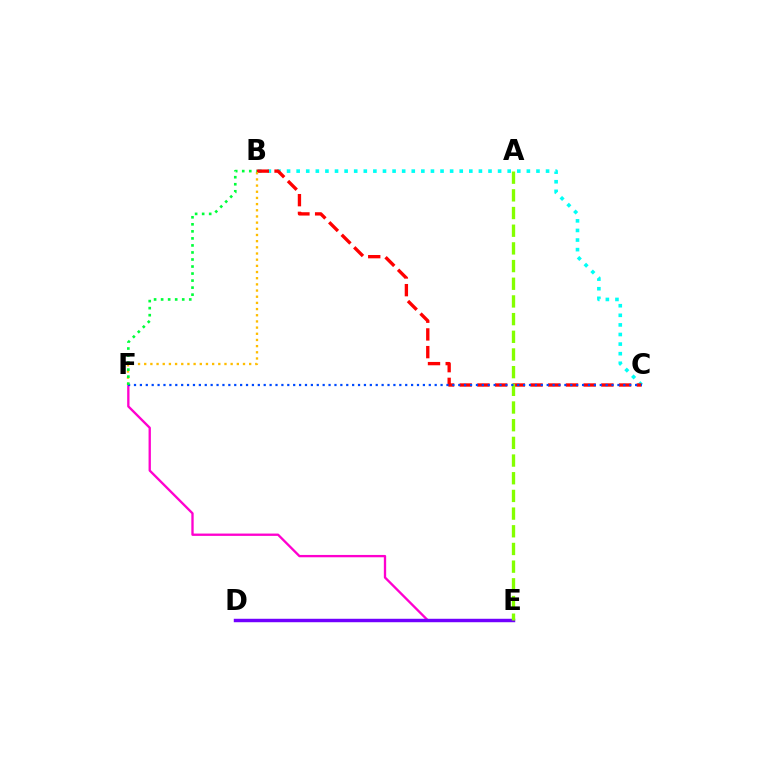{('B', 'C'): [{'color': '#00fff6', 'line_style': 'dotted', 'thickness': 2.61}, {'color': '#ff0000', 'line_style': 'dashed', 'thickness': 2.41}], ('E', 'F'): [{'color': '#ff00cf', 'line_style': 'solid', 'thickness': 1.68}], ('B', 'F'): [{'color': '#ffbd00', 'line_style': 'dotted', 'thickness': 1.68}, {'color': '#00ff39', 'line_style': 'dotted', 'thickness': 1.91}], ('D', 'E'): [{'color': '#7200ff', 'line_style': 'solid', 'thickness': 2.48}], ('A', 'E'): [{'color': '#84ff00', 'line_style': 'dashed', 'thickness': 2.4}], ('C', 'F'): [{'color': '#004bff', 'line_style': 'dotted', 'thickness': 1.6}]}